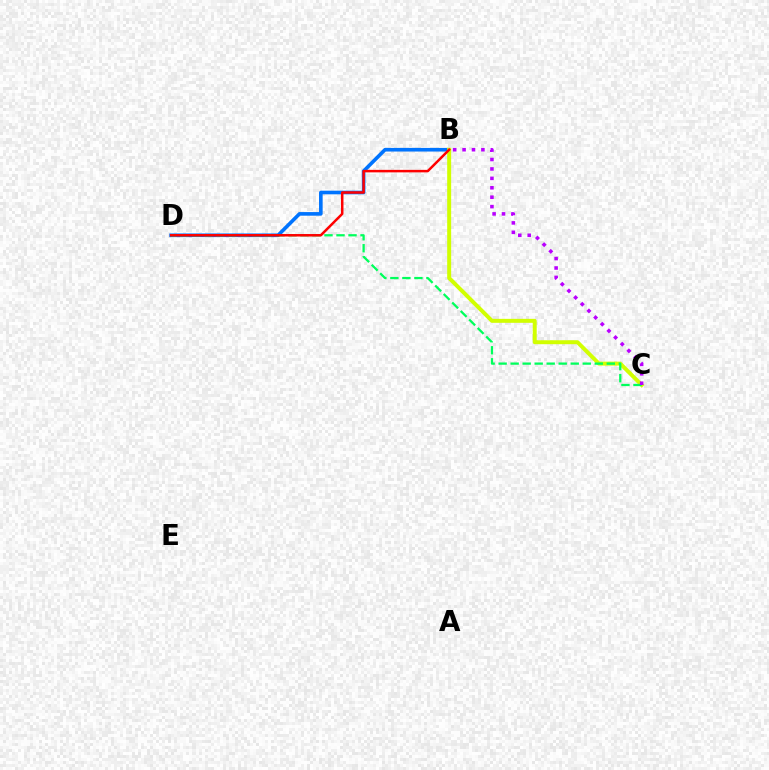{('B', 'D'): [{'color': '#0074ff', 'line_style': 'solid', 'thickness': 2.61}, {'color': '#ff0000', 'line_style': 'solid', 'thickness': 1.8}], ('B', 'C'): [{'color': '#d1ff00', 'line_style': 'solid', 'thickness': 2.85}, {'color': '#b900ff', 'line_style': 'dotted', 'thickness': 2.56}], ('C', 'D'): [{'color': '#00ff5c', 'line_style': 'dashed', 'thickness': 1.63}]}